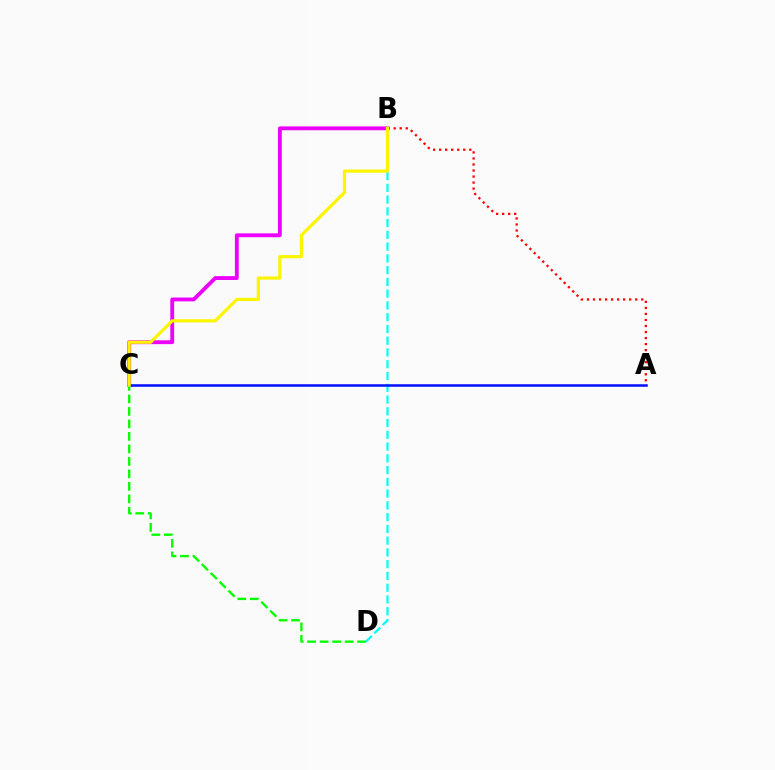{('B', 'C'): [{'color': '#ee00ff', 'line_style': 'solid', 'thickness': 2.77}, {'color': '#fcf500', 'line_style': 'solid', 'thickness': 2.29}], ('B', 'D'): [{'color': '#00fff6', 'line_style': 'dashed', 'thickness': 1.6}], ('A', 'C'): [{'color': '#0010ff', 'line_style': 'solid', 'thickness': 1.81}], ('C', 'D'): [{'color': '#08ff00', 'line_style': 'dashed', 'thickness': 1.7}], ('A', 'B'): [{'color': '#ff0000', 'line_style': 'dotted', 'thickness': 1.64}]}